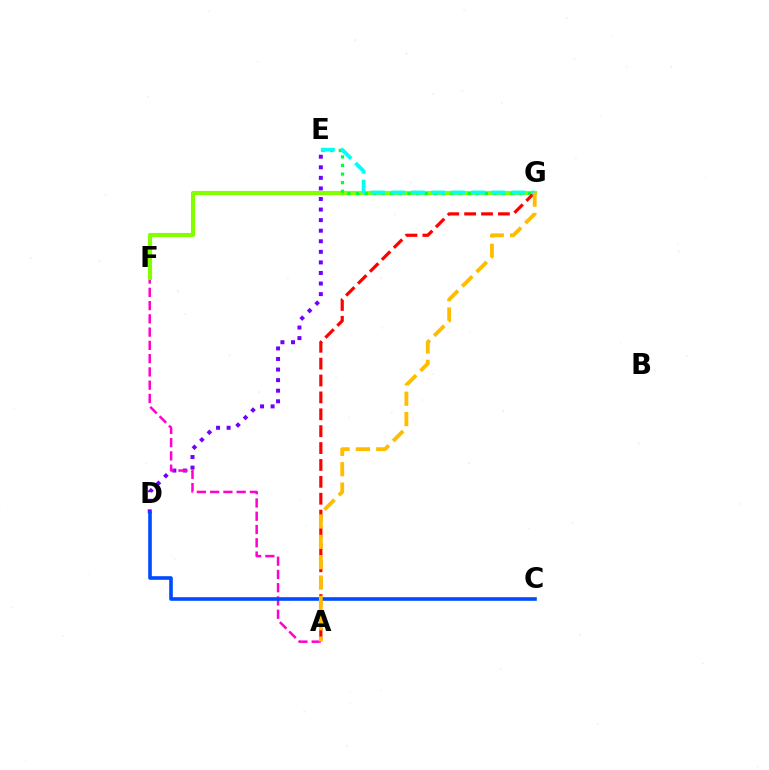{('D', 'E'): [{'color': '#7200ff', 'line_style': 'dotted', 'thickness': 2.87}], ('A', 'F'): [{'color': '#ff00cf', 'line_style': 'dashed', 'thickness': 1.8}], ('F', 'G'): [{'color': '#84ff00', 'line_style': 'solid', 'thickness': 2.98}], ('E', 'G'): [{'color': '#00ff39', 'line_style': 'dotted', 'thickness': 2.33}, {'color': '#00fff6', 'line_style': 'dashed', 'thickness': 2.73}], ('A', 'G'): [{'color': '#ff0000', 'line_style': 'dashed', 'thickness': 2.29}, {'color': '#ffbd00', 'line_style': 'dashed', 'thickness': 2.77}], ('C', 'D'): [{'color': '#004bff', 'line_style': 'solid', 'thickness': 2.6}]}